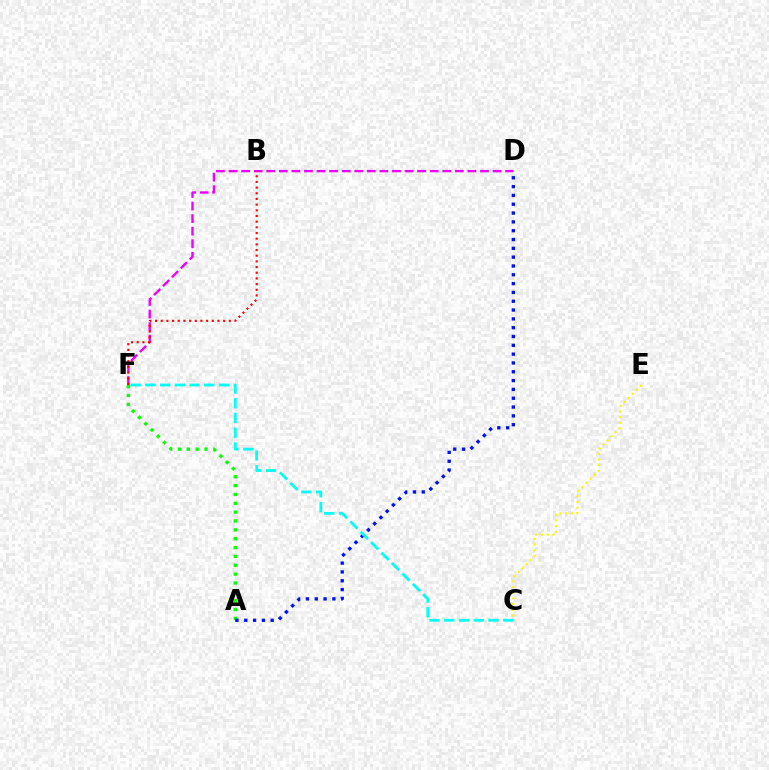{('C', 'E'): [{'color': '#fcf500', 'line_style': 'dotted', 'thickness': 1.55}], ('A', 'F'): [{'color': '#08ff00', 'line_style': 'dotted', 'thickness': 2.41}], ('A', 'D'): [{'color': '#0010ff', 'line_style': 'dotted', 'thickness': 2.4}], ('D', 'F'): [{'color': '#ee00ff', 'line_style': 'dashed', 'thickness': 1.71}], ('B', 'F'): [{'color': '#ff0000', 'line_style': 'dotted', 'thickness': 1.54}], ('C', 'F'): [{'color': '#00fff6', 'line_style': 'dashed', 'thickness': 2.0}]}